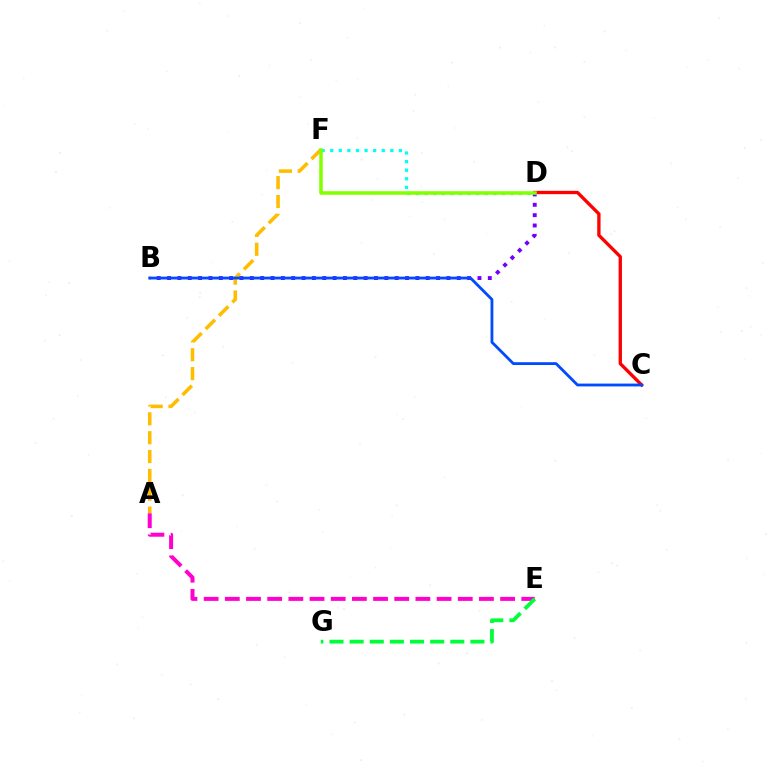{('A', 'F'): [{'color': '#ffbd00', 'line_style': 'dashed', 'thickness': 2.56}], ('B', 'D'): [{'color': '#7200ff', 'line_style': 'dotted', 'thickness': 2.81}], ('C', 'D'): [{'color': '#ff0000', 'line_style': 'solid', 'thickness': 2.39}], ('A', 'E'): [{'color': '#ff00cf', 'line_style': 'dashed', 'thickness': 2.88}], ('D', 'F'): [{'color': '#00fff6', 'line_style': 'dotted', 'thickness': 2.33}, {'color': '#84ff00', 'line_style': 'solid', 'thickness': 2.56}], ('B', 'C'): [{'color': '#004bff', 'line_style': 'solid', 'thickness': 2.03}], ('E', 'G'): [{'color': '#00ff39', 'line_style': 'dashed', 'thickness': 2.73}]}